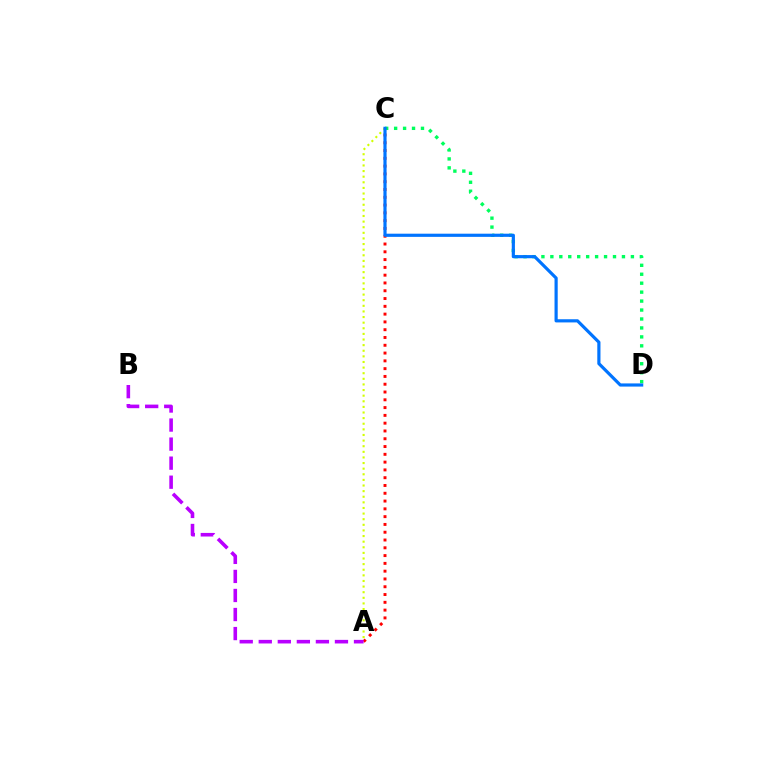{('C', 'D'): [{'color': '#00ff5c', 'line_style': 'dotted', 'thickness': 2.43}, {'color': '#0074ff', 'line_style': 'solid', 'thickness': 2.29}], ('A', 'C'): [{'color': '#ff0000', 'line_style': 'dotted', 'thickness': 2.12}, {'color': '#d1ff00', 'line_style': 'dotted', 'thickness': 1.53}], ('A', 'B'): [{'color': '#b900ff', 'line_style': 'dashed', 'thickness': 2.59}]}